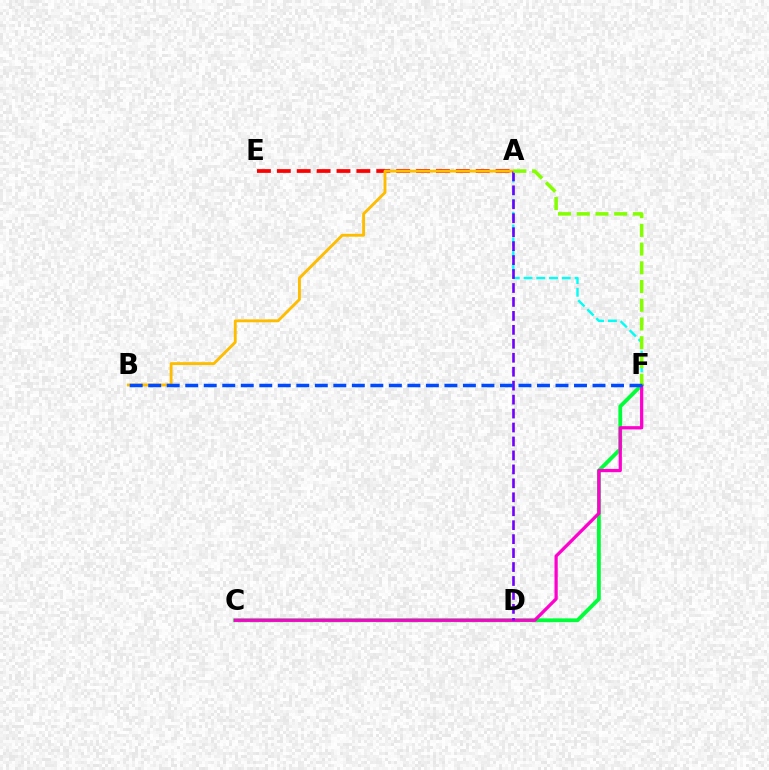{('A', 'F'): [{'color': '#00fff6', 'line_style': 'dashed', 'thickness': 1.73}, {'color': '#84ff00', 'line_style': 'dashed', 'thickness': 2.54}], ('C', 'F'): [{'color': '#00ff39', 'line_style': 'solid', 'thickness': 2.76}, {'color': '#ff00cf', 'line_style': 'solid', 'thickness': 2.33}], ('A', 'E'): [{'color': '#ff0000', 'line_style': 'dashed', 'thickness': 2.7}], ('A', 'B'): [{'color': '#ffbd00', 'line_style': 'solid', 'thickness': 2.07}], ('A', 'D'): [{'color': '#7200ff', 'line_style': 'dashed', 'thickness': 1.9}], ('B', 'F'): [{'color': '#004bff', 'line_style': 'dashed', 'thickness': 2.52}]}